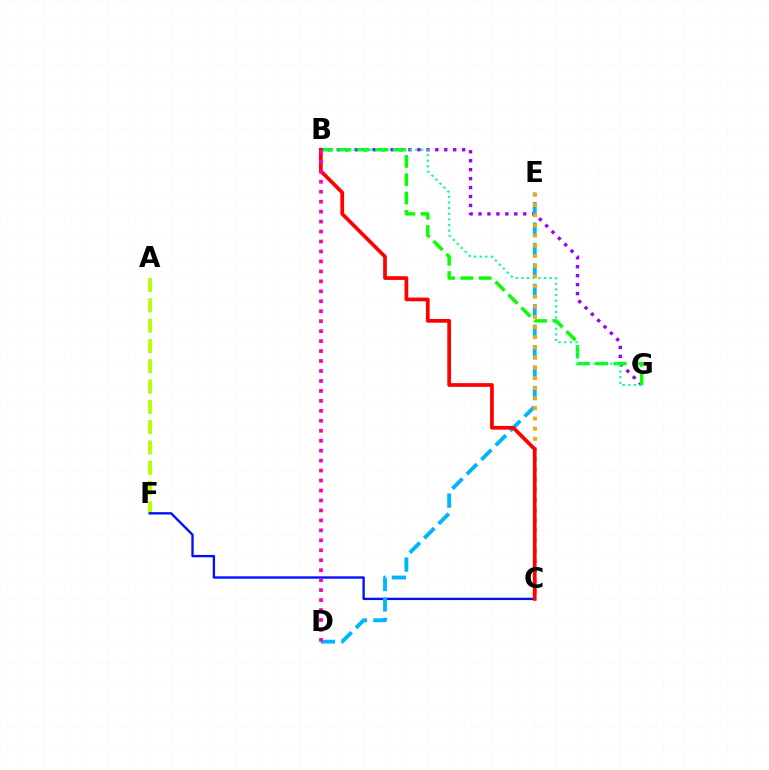{('A', 'F'): [{'color': '#b3ff00', 'line_style': 'dashed', 'thickness': 2.76}], ('C', 'F'): [{'color': '#0010ff', 'line_style': 'solid', 'thickness': 1.69}], ('B', 'G'): [{'color': '#9b00ff', 'line_style': 'dotted', 'thickness': 2.43}, {'color': '#08ff00', 'line_style': 'dashed', 'thickness': 2.48}, {'color': '#00ff9d', 'line_style': 'dotted', 'thickness': 1.53}], ('D', 'E'): [{'color': '#00b5ff', 'line_style': 'dashed', 'thickness': 2.77}], ('C', 'E'): [{'color': '#ffa500', 'line_style': 'dotted', 'thickness': 2.76}], ('B', 'C'): [{'color': '#ff0000', 'line_style': 'solid', 'thickness': 2.68}], ('B', 'D'): [{'color': '#ff00bd', 'line_style': 'dotted', 'thickness': 2.71}]}